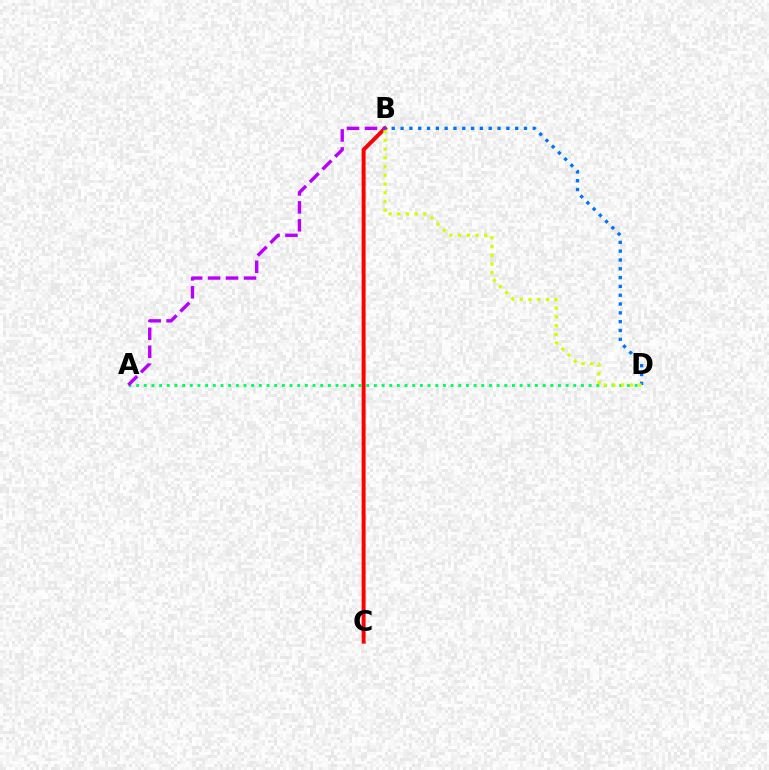{('B', 'C'): [{'color': '#ff0000', 'line_style': 'solid', 'thickness': 2.86}], ('A', 'D'): [{'color': '#00ff5c', 'line_style': 'dotted', 'thickness': 2.08}], ('B', 'D'): [{'color': '#0074ff', 'line_style': 'dotted', 'thickness': 2.4}, {'color': '#d1ff00', 'line_style': 'dotted', 'thickness': 2.37}], ('A', 'B'): [{'color': '#b900ff', 'line_style': 'dashed', 'thickness': 2.44}]}